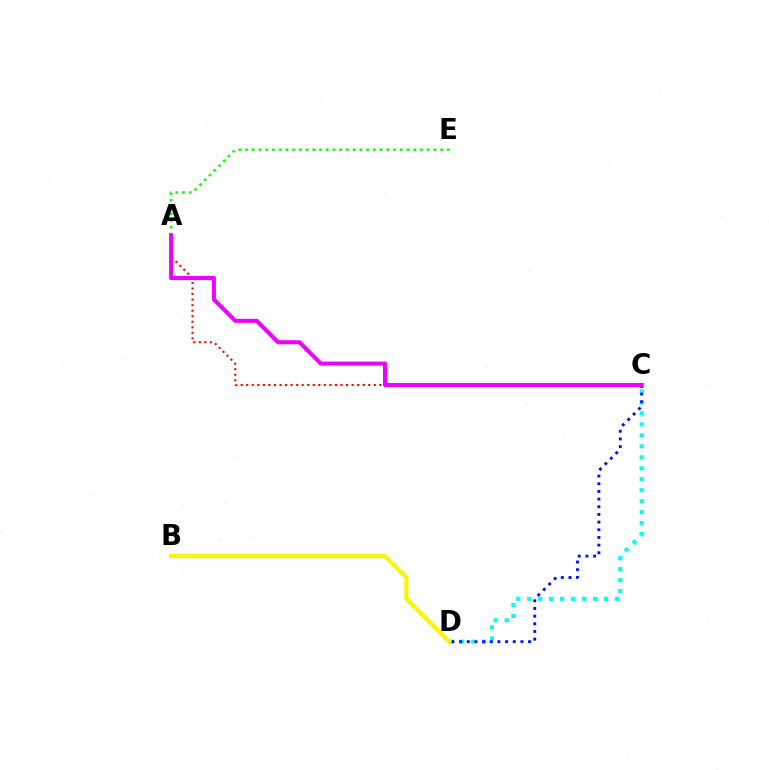{('A', 'E'): [{'color': '#08ff00', 'line_style': 'dotted', 'thickness': 1.83}], ('C', 'D'): [{'color': '#00fff6', 'line_style': 'dotted', 'thickness': 2.98}, {'color': '#0010ff', 'line_style': 'dotted', 'thickness': 2.08}], ('A', 'C'): [{'color': '#ff0000', 'line_style': 'dotted', 'thickness': 1.51}, {'color': '#ee00ff', 'line_style': 'solid', 'thickness': 2.92}], ('B', 'D'): [{'color': '#fcf500', 'line_style': 'solid', 'thickness': 2.96}]}